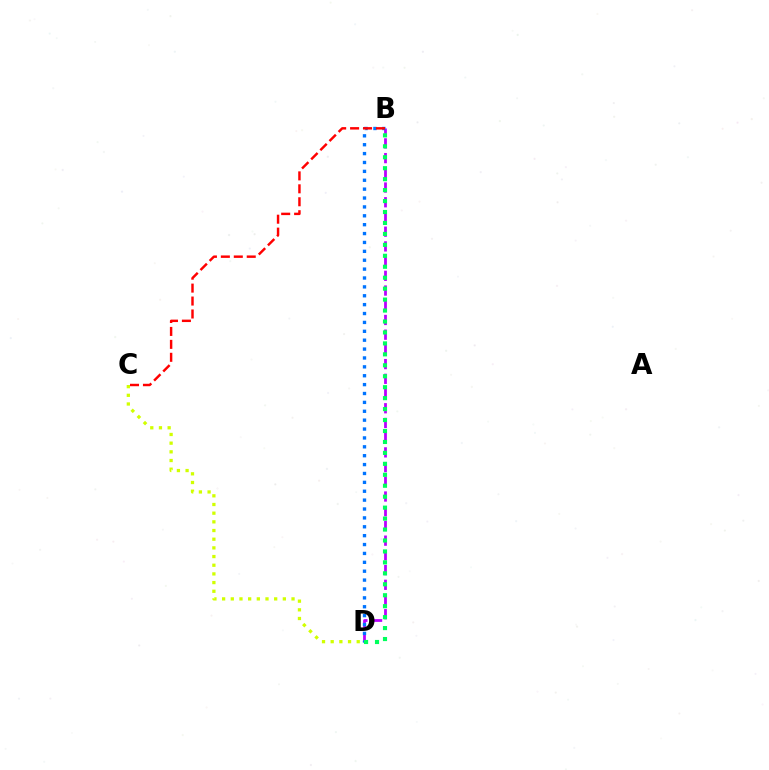{('B', 'D'): [{'color': '#b900ff', 'line_style': 'dashed', 'thickness': 2.0}, {'color': '#0074ff', 'line_style': 'dotted', 'thickness': 2.41}, {'color': '#00ff5c', 'line_style': 'dotted', 'thickness': 2.97}], ('B', 'C'): [{'color': '#ff0000', 'line_style': 'dashed', 'thickness': 1.76}], ('C', 'D'): [{'color': '#d1ff00', 'line_style': 'dotted', 'thickness': 2.36}]}